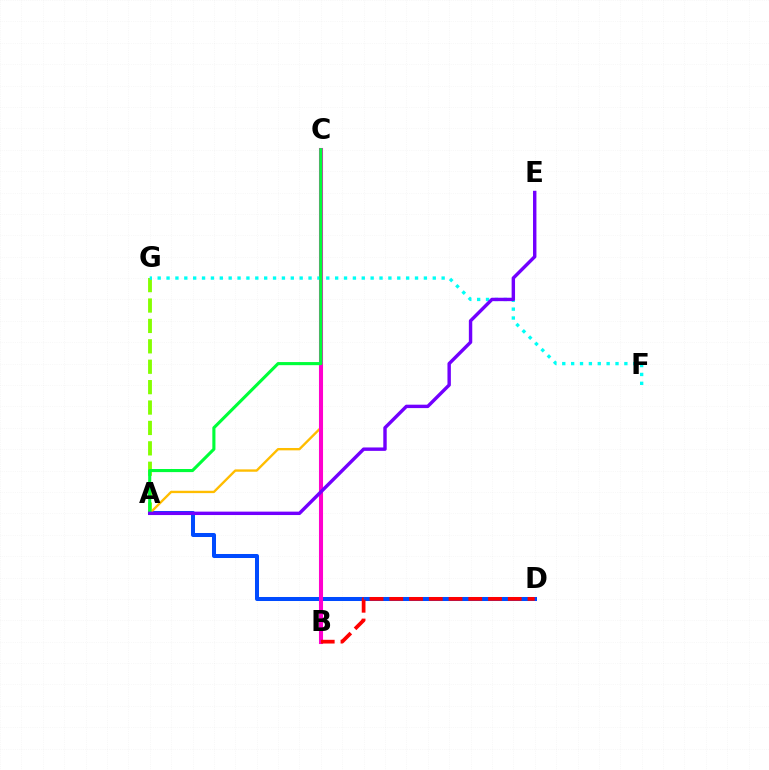{('A', 'D'): [{'color': '#004bff', 'line_style': 'solid', 'thickness': 2.89}], ('A', 'C'): [{'color': '#ffbd00', 'line_style': 'solid', 'thickness': 1.7}, {'color': '#00ff39', 'line_style': 'solid', 'thickness': 2.23}], ('B', 'C'): [{'color': '#ff00cf', 'line_style': 'solid', 'thickness': 2.93}], ('A', 'G'): [{'color': '#84ff00', 'line_style': 'dashed', 'thickness': 2.77}], ('F', 'G'): [{'color': '#00fff6', 'line_style': 'dotted', 'thickness': 2.41}], ('B', 'D'): [{'color': '#ff0000', 'line_style': 'dashed', 'thickness': 2.68}], ('A', 'E'): [{'color': '#7200ff', 'line_style': 'solid', 'thickness': 2.46}]}